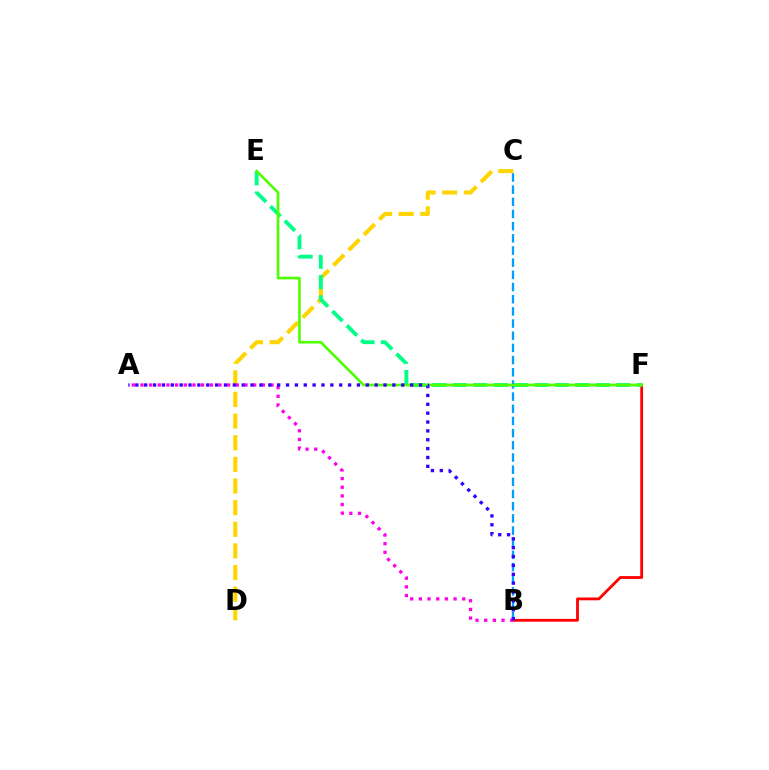{('B', 'F'): [{'color': '#ff0000', 'line_style': 'solid', 'thickness': 2.02}], ('C', 'D'): [{'color': '#ffd500', 'line_style': 'dashed', 'thickness': 2.94}], ('E', 'F'): [{'color': '#00ff86', 'line_style': 'dashed', 'thickness': 2.77}, {'color': '#4fff00', 'line_style': 'solid', 'thickness': 1.9}], ('B', 'C'): [{'color': '#009eff', 'line_style': 'dashed', 'thickness': 1.65}], ('A', 'B'): [{'color': '#ff00ed', 'line_style': 'dotted', 'thickness': 2.36}, {'color': '#3700ff', 'line_style': 'dotted', 'thickness': 2.41}]}